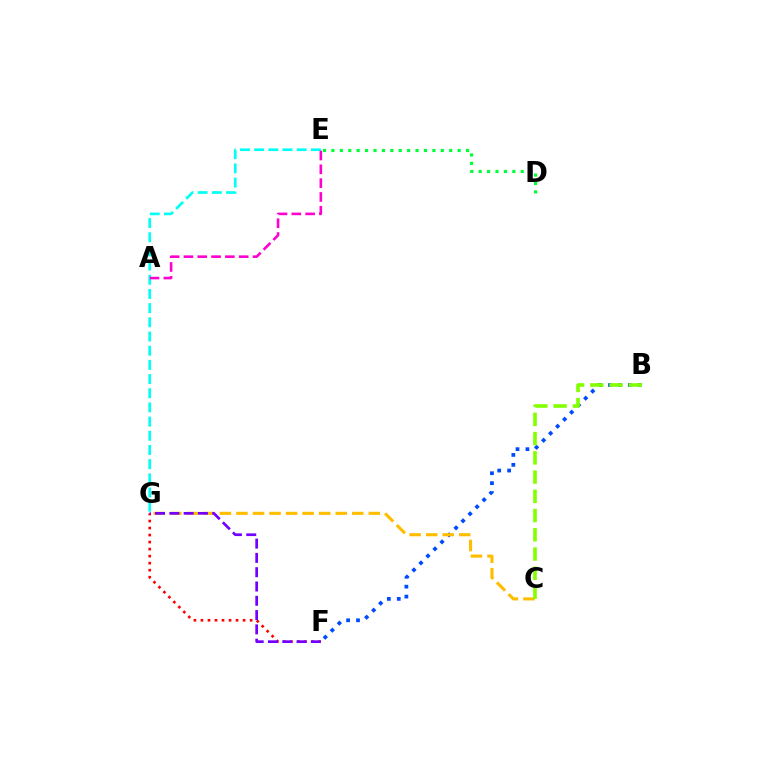{('F', 'G'): [{'color': '#ff0000', 'line_style': 'dotted', 'thickness': 1.91}, {'color': '#7200ff', 'line_style': 'dashed', 'thickness': 1.94}], ('B', 'F'): [{'color': '#004bff', 'line_style': 'dotted', 'thickness': 2.7}], ('C', 'G'): [{'color': '#ffbd00', 'line_style': 'dashed', 'thickness': 2.25}], ('D', 'E'): [{'color': '#00ff39', 'line_style': 'dotted', 'thickness': 2.29}], ('E', 'G'): [{'color': '#00fff6', 'line_style': 'dashed', 'thickness': 1.93}], ('A', 'E'): [{'color': '#ff00cf', 'line_style': 'dashed', 'thickness': 1.88}], ('B', 'C'): [{'color': '#84ff00', 'line_style': 'dashed', 'thickness': 2.61}]}